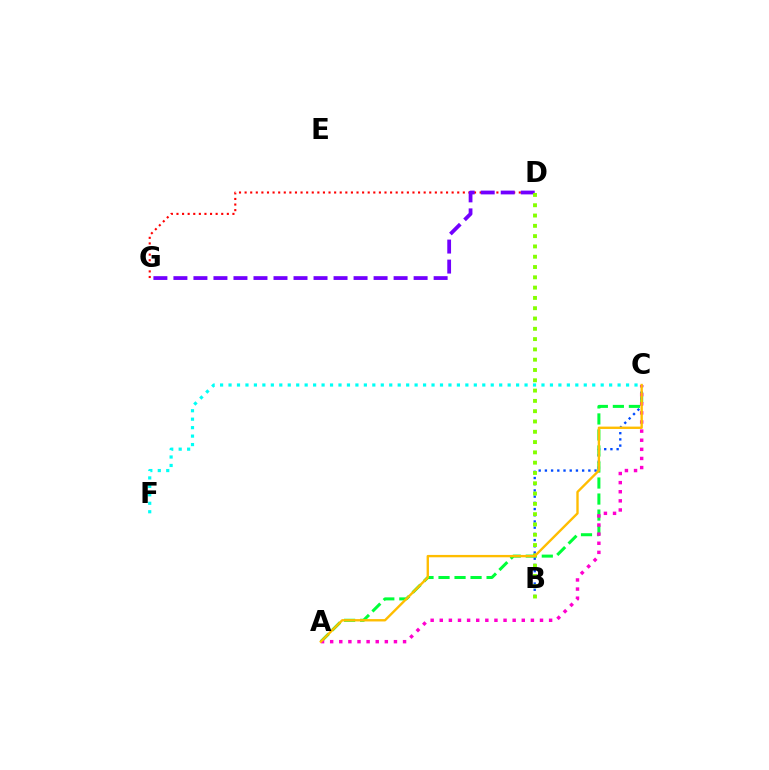{('A', 'C'): [{'color': '#00ff39', 'line_style': 'dashed', 'thickness': 2.18}, {'color': '#ff00cf', 'line_style': 'dotted', 'thickness': 2.48}, {'color': '#ffbd00', 'line_style': 'solid', 'thickness': 1.7}], ('B', 'C'): [{'color': '#004bff', 'line_style': 'dotted', 'thickness': 1.69}], ('D', 'G'): [{'color': '#ff0000', 'line_style': 'dotted', 'thickness': 1.52}, {'color': '#7200ff', 'line_style': 'dashed', 'thickness': 2.72}], ('B', 'D'): [{'color': '#84ff00', 'line_style': 'dotted', 'thickness': 2.8}], ('C', 'F'): [{'color': '#00fff6', 'line_style': 'dotted', 'thickness': 2.3}]}